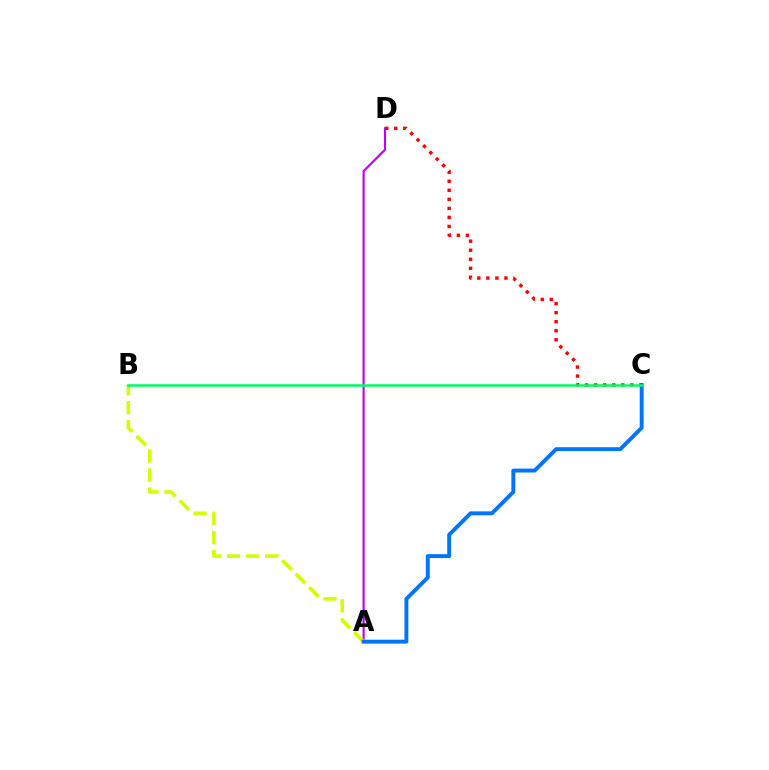{('A', 'D'): [{'color': '#b900ff', 'line_style': 'solid', 'thickness': 1.55}], ('A', 'B'): [{'color': '#d1ff00', 'line_style': 'dashed', 'thickness': 2.59}], ('C', 'D'): [{'color': '#ff0000', 'line_style': 'dotted', 'thickness': 2.45}], ('A', 'C'): [{'color': '#0074ff', 'line_style': 'solid', 'thickness': 2.82}], ('B', 'C'): [{'color': '#00ff5c', 'line_style': 'solid', 'thickness': 1.82}]}